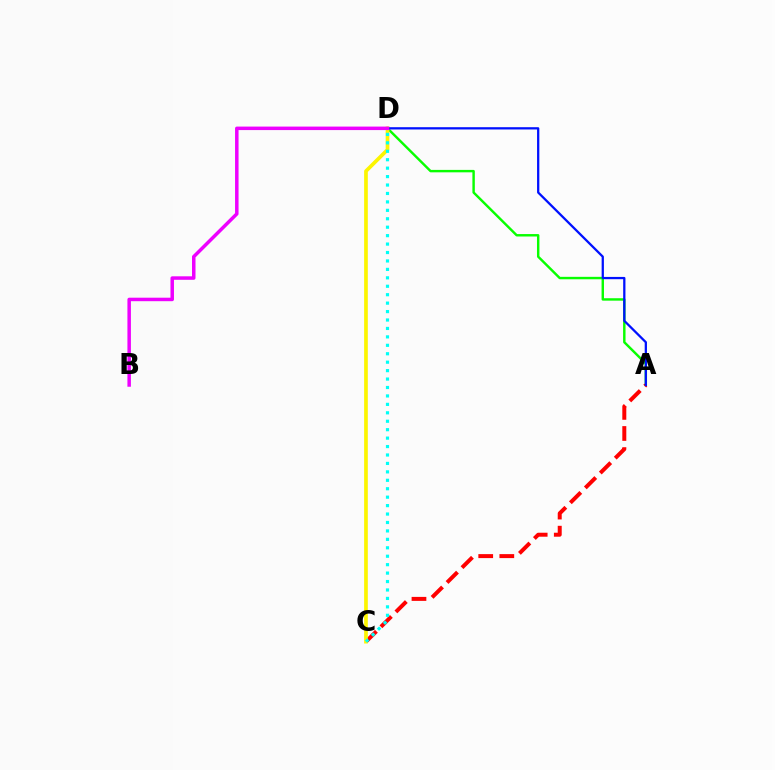{('A', 'D'): [{'color': '#08ff00', 'line_style': 'solid', 'thickness': 1.75}, {'color': '#0010ff', 'line_style': 'solid', 'thickness': 1.63}], ('A', 'C'): [{'color': '#ff0000', 'line_style': 'dashed', 'thickness': 2.87}], ('C', 'D'): [{'color': '#fcf500', 'line_style': 'solid', 'thickness': 2.65}, {'color': '#00fff6', 'line_style': 'dotted', 'thickness': 2.29}], ('B', 'D'): [{'color': '#ee00ff', 'line_style': 'solid', 'thickness': 2.51}]}